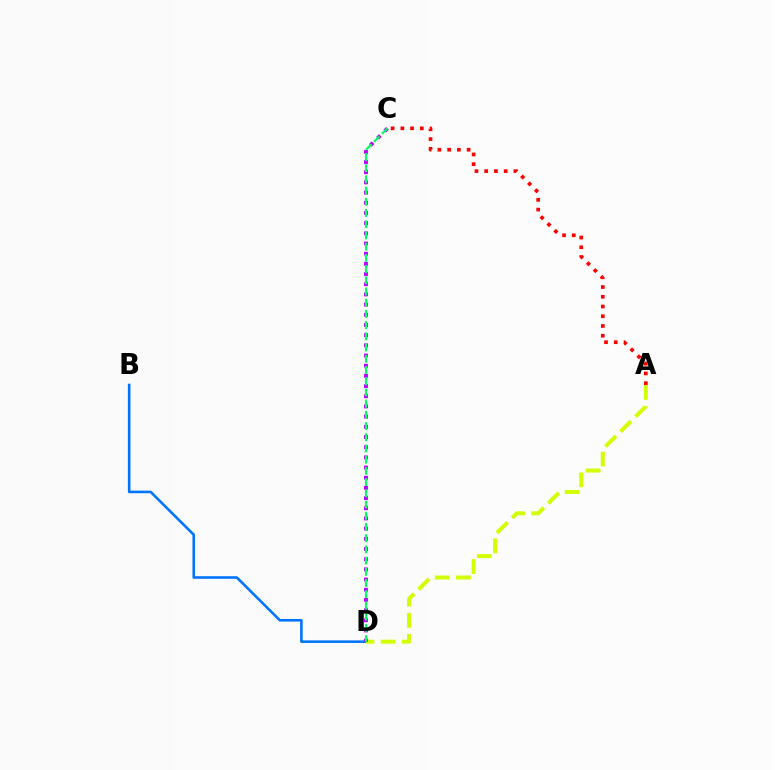{('B', 'D'): [{'color': '#0074ff', 'line_style': 'solid', 'thickness': 1.87}], ('A', 'D'): [{'color': '#d1ff00', 'line_style': 'dashed', 'thickness': 2.87}], ('A', 'C'): [{'color': '#ff0000', 'line_style': 'dotted', 'thickness': 2.65}], ('C', 'D'): [{'color': '#b900ff', 'line_style': 'dotted', 'thickness': 2.77}, {'color': '#00ff5c', 'line_style': 'dashed', 'thickness': 1.52}]}